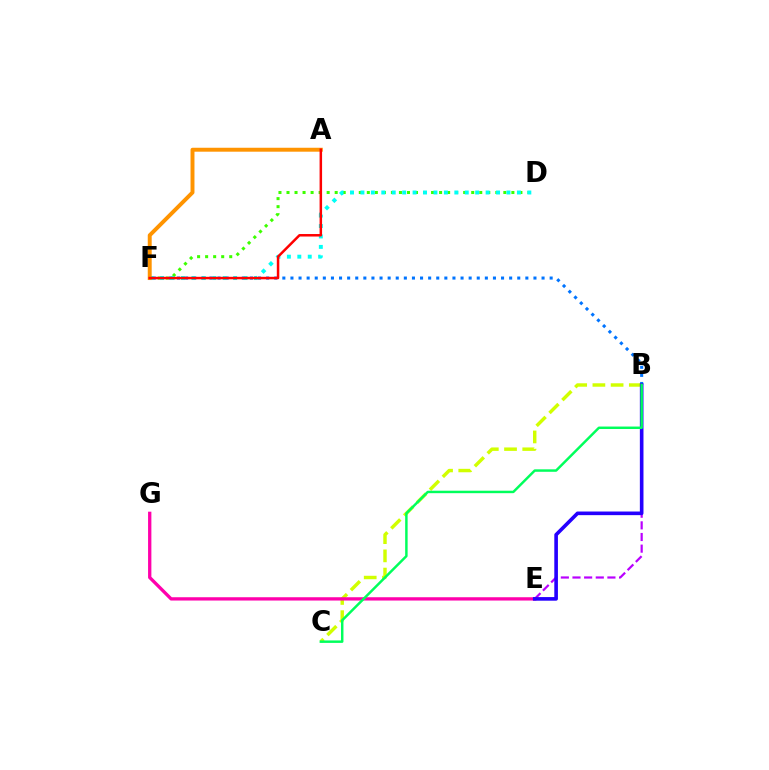{('B', 'F'): [{'color': '#0074ff', 'line_style': 'dotted', 'thickness': 2.2}], ('D', 'F'): [{'color': '#3dff00', 'line_style': 'dotted', 'thickness': 2.18}, {'color': '#00fff6', 'line_style': 'dotted', 'thickness': 2.83}], ('B', 'E'): [{'color': '#b900ff', 'line_style': 'dashed', 'thickness': 1.58}, {'color': '#2500ff', 'line_style': 'solid', 'thickness': 2.61}], ('B', 'C'): [{'color': '#d1ff00', 'line_style': 'dashed', 'thickness': 2.47}, {'color': '#00ff5c', 'line_style': 'solid', 'thickness': 1.78}], ('E', 'G'): [{'color': '#ff00ac', 'line_style': 'solid', 'thickness': 2.38}], ('A', 'F'): [{'color': '#ff9400', 'line_style': 'solid', 'thickness': 2.83}, {'color': '#ff0000', 'line_style': 'solid', 'thickness': 1.8}]}